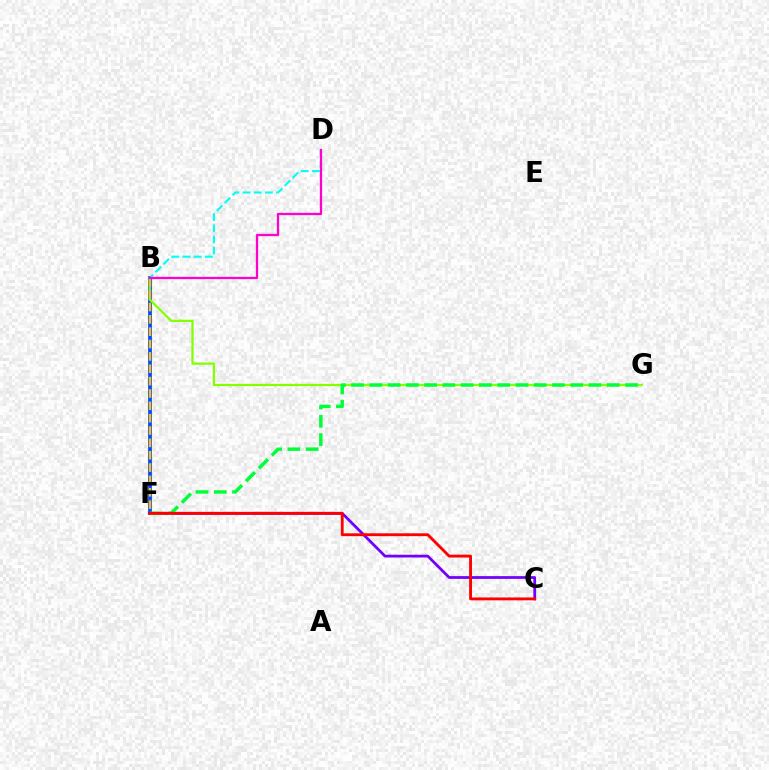{('B', 'F'): [{'color': '#004bff', 'line_style': 'solid', 'thickness': 2.7}, {'color': '#ffbd00', 'line_style': 'dashed', 'thickness': 1.68}], ('B', 'D'): [{'color': '#00fff6', 'line_style': 'dashed', 'thickness': 1.52}, {'color': '#ff00cf', 'line_style': 'solid', 'thickness': 1.63}], ('B', 'G'): [{'color': '#84ff00', 'line_style': 'solid', 'thickness': 1.62}], ('C', 'F'): [{'color': '#7200ff', 'line_style': 'solid', 'thickness': 1.99}, {'color': '#ff0000', 'line_style': 'solid', 'thickness': 2.05}], ('F', 'G'): [{'color': '#00ff39', 'line_style': 'dashed', 'thickness': 2.48}]}